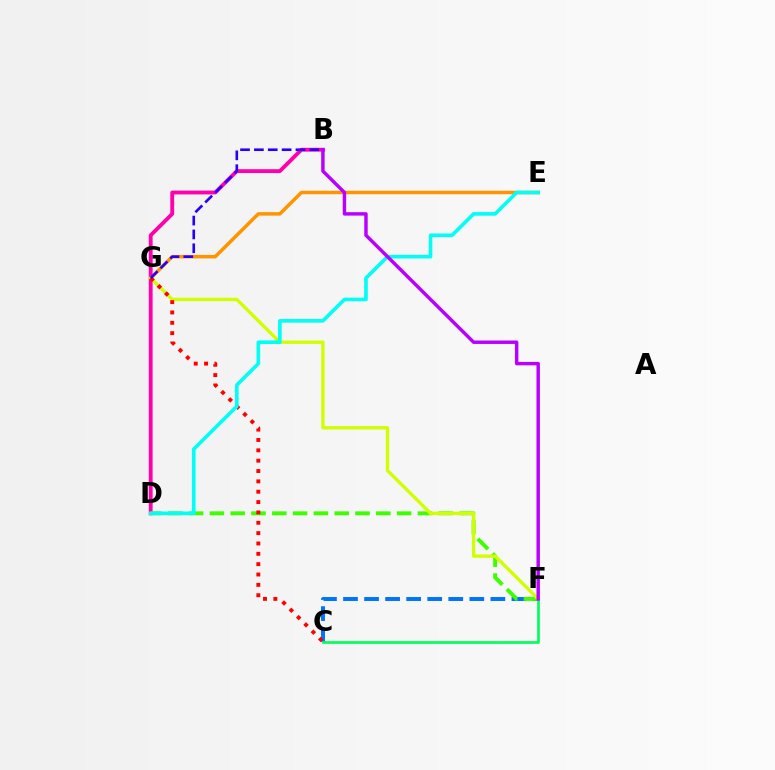{('E', 'G'): [{'color': '#ff9400', 'line_style': 'solid', 'thickness': 2.51}], ('B', 'D'): [{'color': '#ff00ac', 'line_style': 'solid', 'thickness': 2.76}], ('C', 'F'): [{'color': '#0074ff', 'line_style': 'dashed', 'thickness': 2.86}, {'color': '#00ff5c', 'line_style': 'solid', 'thickness': 1.93}], ('D', 'F'): [{'color': '#3dff00', 'line_style': 'dashed', 'thickness': 2.83}], ('F', 'G'): [{'color': '#d1ff00', 'line_style': 'solid', 'thickness': 2.41}], ('C', 'G'): [{'color': '#ff0000', 'line_style': 'dotted', 'thickness': 2.81}], ('B', 'G'): [{'color': '#2500ff', 'line_style': 'dashed', 'thickness': 1.88}], ('D', 'E'): [{'color': '#00fff6', 'line_style': 'solid', 'thickness': 2.61}], ('B', 'F'): [{'color': '#b900ff', 'line_style': 'solid', 'thickness': 2.47}]}